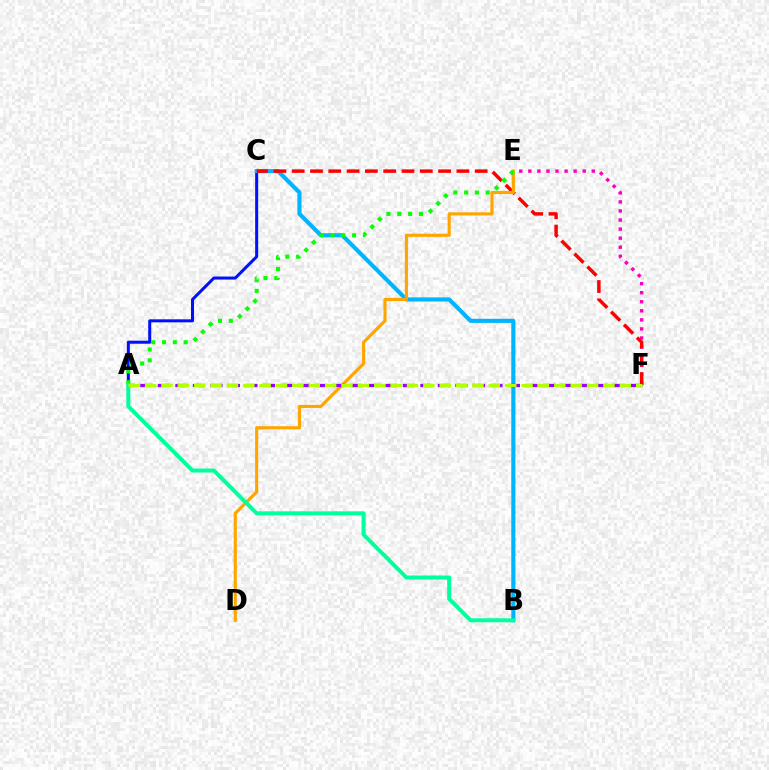{('E', 'F'): [{'color': '#ff00bd', 'line_style': 'dotted', 'thickness': 2.46}], ('A', 'C'): [{'color': '#0010ff', 'line_style': 'solid', 'thickness': 2.18}], ('B', 'C'): [{'color': '#00b5ff', 'line_style': 'solid', 'thickness': 2.96}], ('C', 'F'): [{'color': '#ff0000', 'line_style': 'dashed', 'thickness': 2.49}], ('D', 'E'): [{'color': '#ffa500', 'line_style': 'solid', 'thickness': 2.26}], ('A', 'F'): [{'color': '#9b00ff', 'line_style': 'dashed', 'thickness': 2.38}, {'color': '#b3ff00', 'line_style': 'dashed', 'thickness': 2.22}], ('A', 'E'): [{'color': '#08ff00', 'line_style': 'dotted', 'thickness': 2.94}], ('A', 'B'): [{'color': '#00ff9d', 'line_style': 'solid', 'thickness': 2.87}]}